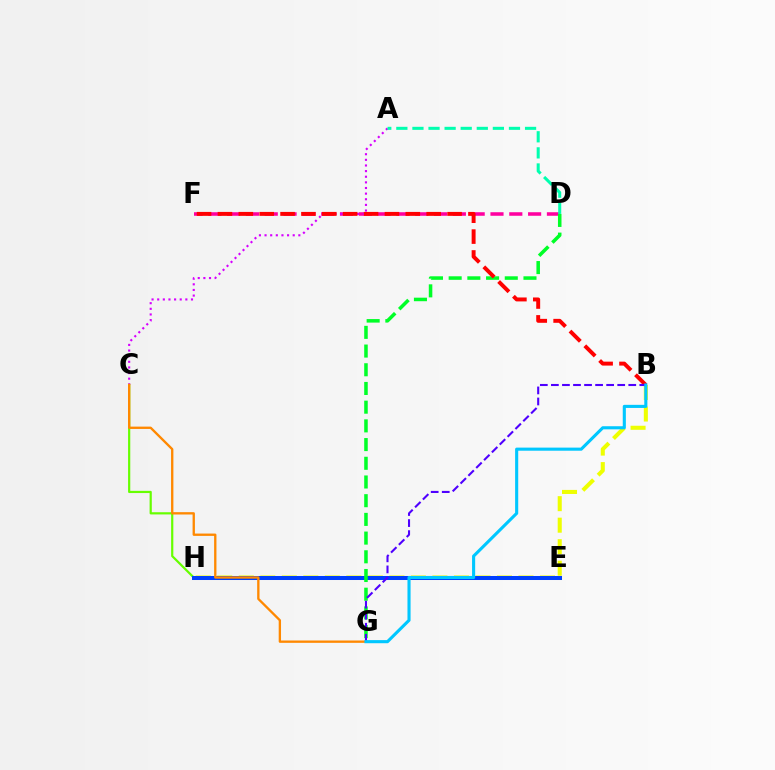{('D', 'F'): [{'color': '#ff00a0', 'line_style': 'dashed', 'thickness': 2.56}], ('C', 'H'): [{'color': '#66ff00', 'line_style': 'solid', 'thickness': 1.59}], ('B', 'H'): [{'color': '#eeff00', 'line_style': 'dashed', 'thickness': 2.92}], ('E', 'H'): [{'color': '#003fff', 'line_style': 'solid', 'thickness': 2.89}], ('A', 'C'): [{'color': '#d600ff', 'line_style': 'dotted', 'thickness': 1.53}], ('D', 'G'): [{'color': '#00ff27', 'line_style': 'dashed', 'thickness': 2.54}], ('C', 'G'): [{'color': '#ff8800', 'line_style': 'solid', 'thickness': 1.68}], ('B', 'F'): [{'color': '#ff0000', 'line_style': 'dashed', 'thickness': 2.84}], ('A', 'D'): [{'color': '#00ffaf', 'line_style': 'dashed', 'thickness': 2.19}], ('B', 'G'): [{'color': '#4f00ff', 'line_style': 'dashed', 'thickness': 1.5}, {'color': '#00c7ff', 'line_style': 'solid', 'thickness': 2.23}]}